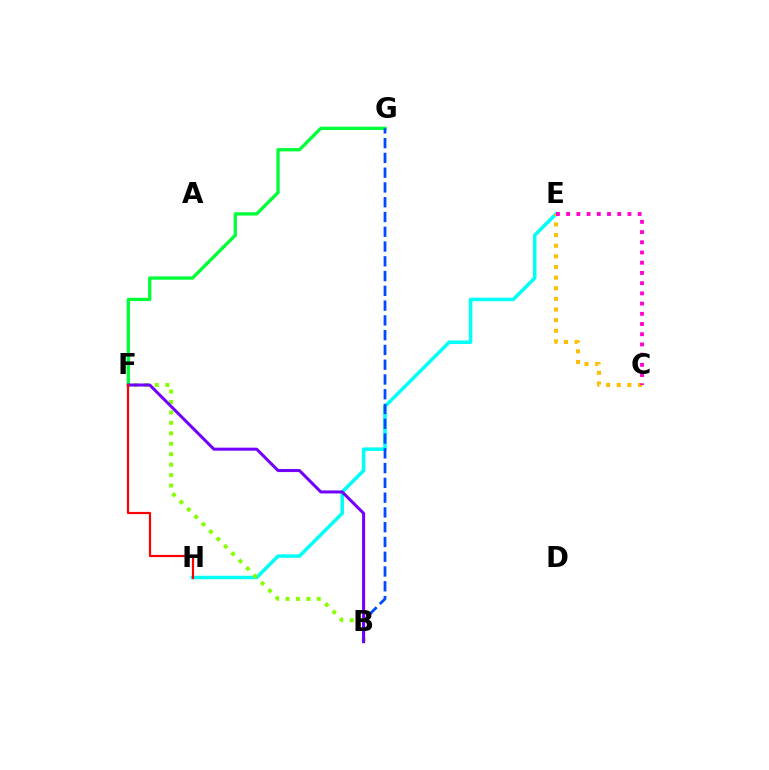{('E', 'H'): [{'color': '#00fff6', 'line_style': 'solid', 'thickness': 2.53}], ('C', 'E'): [{'color': '#ffbd00', 'line_style': 'dotted', 'thickness': 2.89}, {'color': '#ff00cf', 'line_style': 'dotted', 'thickness': 2.78}], ('B', 'F'): [{'color': '#84ff00', 'line_style': 'dotted', 'thickness': 2.84}, {'color': '#7200ff', 'line_style': 'solid', 'thickness': 2.18}], ('F', 'G'): [{'color': '#00ff39', 'line_style': 'solid', 'thickness': 2.38}], ('B', 'G'): [{'color': '#004bff', 'line_style': 'dashed', 'thickness': 2.01}], ('F', 'H'): [{'color': '#ff0000', 'line_style': 'solid', 'thickness': 1.58}]}